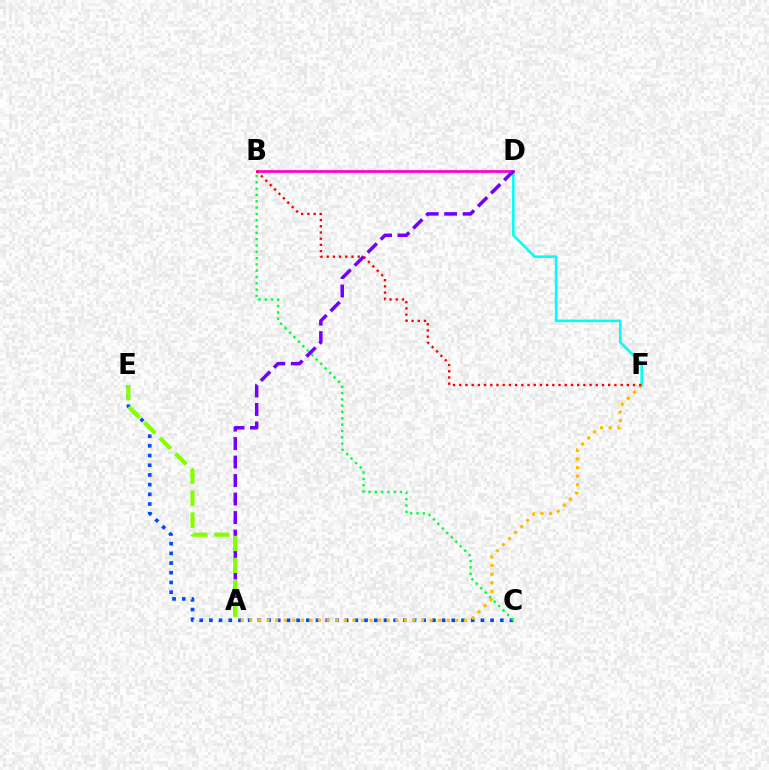{('D', 'F'): [{'color': '#00fff6', 'line_style': 'solid', 'thickness': 1.86}], ('B', 'D'): [{'color': '#ff00cf', 'line_style': 'solid', 'thickness': 1.99}], ('C', 'E'): [{'color': '#004bff', 'line_style': 'dotted', 'thickness': 2.63}], ('A', 'F'): [{'color': '#ffbd00', 'line_style': 'dotted', 'thickness': 2.33}], ('B', 'F'): [{'color': '#ff0000', 'line_style': 'dotted', 'thickness': 1.69}], ('B', 'C'): [{'color': '#00ff39', 'line_style': 'dotted', 'thickness': 1.71}], ('A', 'D'): [{'color': '#7200ff', 'line_style': 'dashed', 'thickness': 2.51}], ('A', 'E'): [{'color': '#84ff00', 'line_style': 'dashed', 'thickness': 2.99}]}